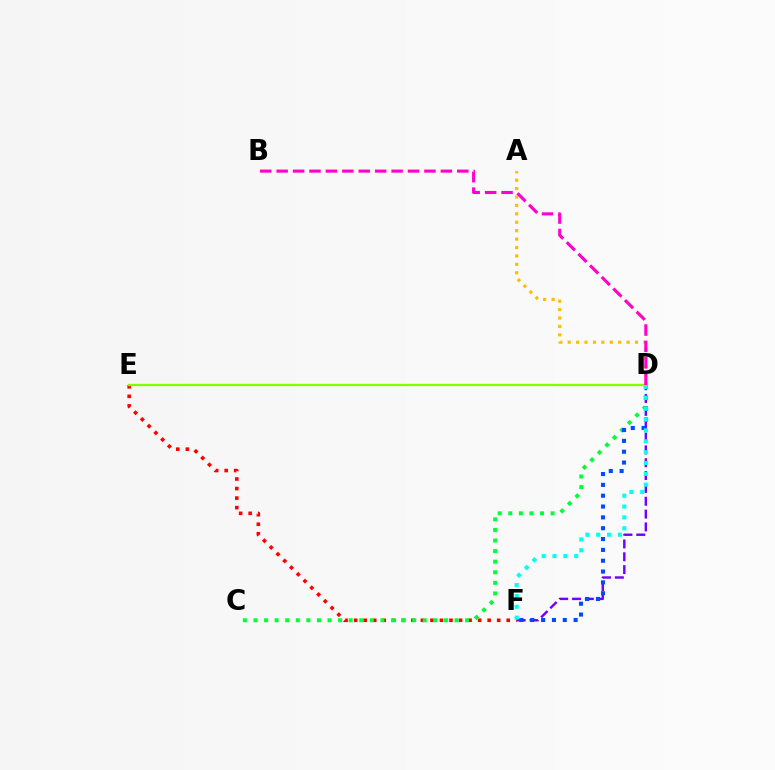{('E', 'F'): [{'color': '#ff0000', 'line_style': 'dotted', 'thickness': 2.59}], ('D', 'F'): [{'color': '#7200ff', 'line_style': 'dashed', 'thickness': 1.74}, {'color': '#004bff', 'line_style': 'dotted', 'thickness': 2.94}, {'color': '#00fff6', 'line_style': 'dotted', 'thickness': 2.95}], ('C', 'D'): [{'color': '#00ff39', 'line_style': 'dotted', 'thickness': 2.87}], ('D', 'E'): [{'color': '#84ff00', 'line_style': 'solid', 'thickness': 1.67}], ('A', 'D'): [{'color': '#ffbd00', 'line_style': 'dotted', 'thickness': 2.29}], ('B', 'D'): [{'color': '#ff00cf', 'line_style': 'dashed', 'thickness': 2.23}]}